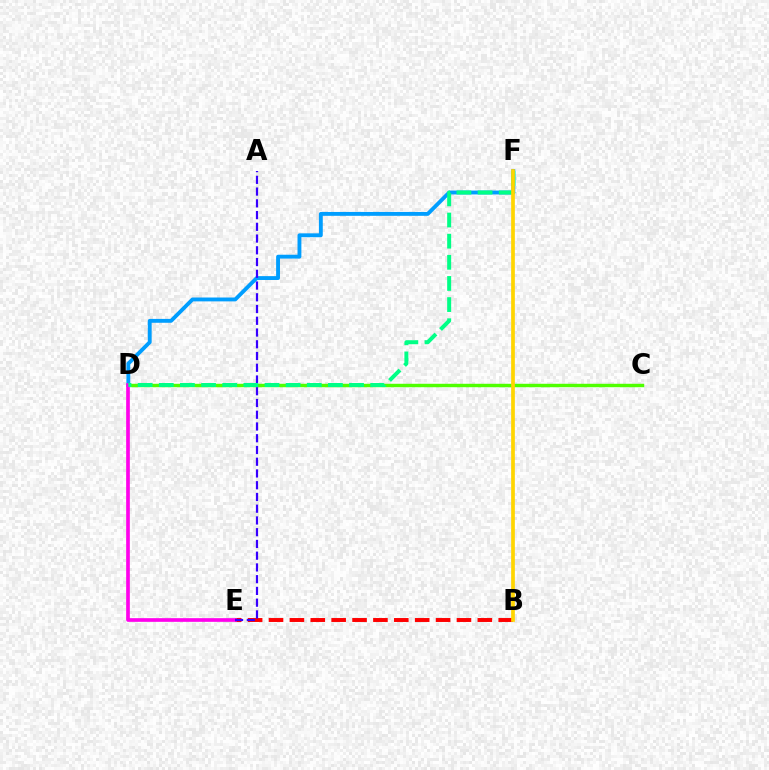{('B', 'E'): [{'color': '#ff0000', 'line_style': 'dashed', 'thickness': 2.84}], ('C', 'D'): [{'color': '#4fff00', 'line_style': 'solid', 'thickness': 2.47}], ('D', 'F'): [{'color': '#009eff', 'line_style': 'solid', 'thickness': 2.79}, {'color': '#00ff86', 'line_style': 'dashed', 'thickness': 2.87}], ('D', 'E'): [{'color': '#ff00ed', 'line_style': 'solid', 'thickness': 2.64}], ('A', 'E'): [{'color': '#3700ff', 'line_style': 'dashed', 'thickness': 1.6}], ('B', 'F'): [{'color': '#ffd500', 'line_style': 'solid', 'thickness': 2.67}]}